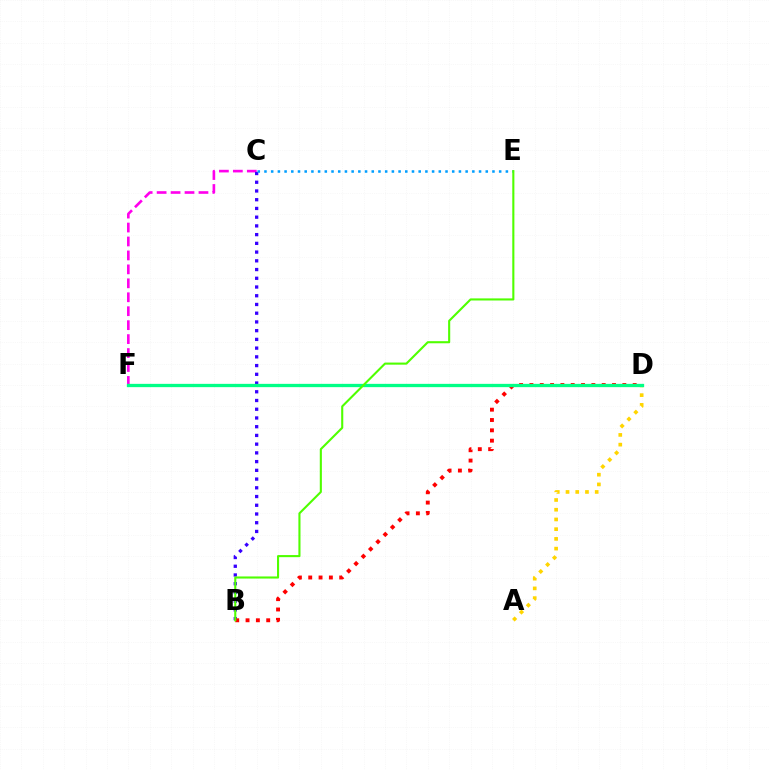{('C', 'F'): [{'color': '#ff00ed', 'line_style': 'dashed', 'thickness': 1.89}], ('B', 'C'): [{'color': '#3700ff', 'line_style': 'dotted', 'thickness': 2.37}], ('B', 'D'): [{'color': '#ff0000', 'line_style': 'dotted', 'thickness': 2.81}], ('A', 'D'): [{'color': '#ffd500', 'line_style': 'dotted', 'thickness': 2.64}], ('C', 'E'): [{'color': '#009eff', 'line_style': 'dotted', 'thickness': 1.82}], ('D', 'F'): [{'color': '#00ff86', 'line_style': 'solid', 'thickness': 2.37}], ('B', 'E'): [{'color': '#4fff00', 'line_style': 'solid', 'thickness': 1.51}]}